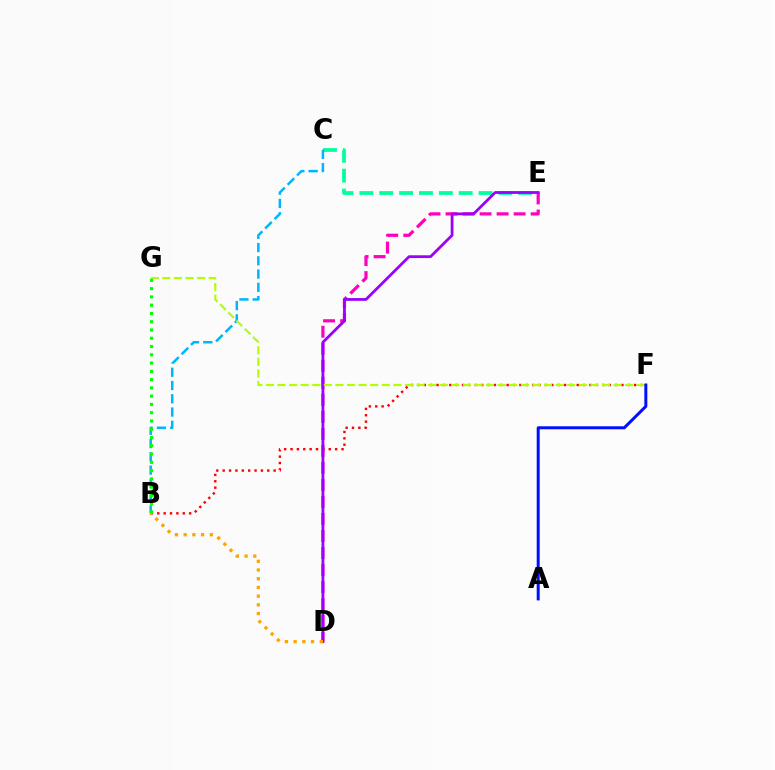{('D', 'E'): [{'color': '#ff00bd', 'line_style': 'dashed', 'thickness': 2.31}, {'color': '#9b00ff', 'line_style': 'solid', 'thickness': 2.0}], ('B', 'F'): [{'color': '#ff0000', 'line_style': 'dotted', 'thickness': 1.73}], ('C', 'E'): [{'color': '#00ff9d', 'line_style': 'dashed', 'thickness': 2.7}], ('B', 'C'): [{'color': '#00b5ff', 'line_style': 'dashed', 'thickness': 1.8}], ('F', 'G'): [{'color': '#b3ff00', 'line_style': 'dashed', 'thickness': 1.57}], ('B', 'D'): [{'color': '#ffa500', 'line_style': 'dotted', 'thickness': 2.37}], ('A', 'F'): [{'color': '#0010ff', 'line_style': 'solid', 'thickness': 2.16}], ('B', 'G'): [{'color': '#08ff00', 'line_style': 'dotted', 'thickness': 2.25}]}